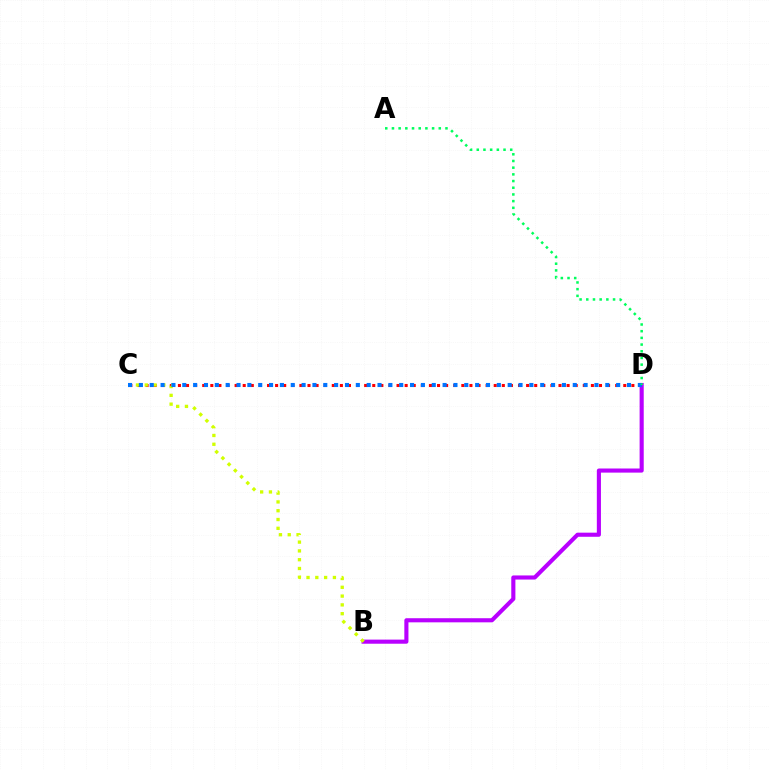{('C', 'D'): [{'color': '#ff0000', 'line_style': 'dotted', 'thickness': 2.2}, {'color': '#0074ff', 'line_style': 'dotted', 'thickness': 2.95}], ('B', 'D'): [{'color': '#b900ff', 'line_style': 'solid', 'thickness': 2.96}], ('B', 'C'): [{'color': '#d1ff00', 'line_style': 'dotted', 'thickness': 2.39}], ('A', 'D'): [{'color': '#00ff5c', 'line_style': 'dotted', 'thickness': 1.82}]}